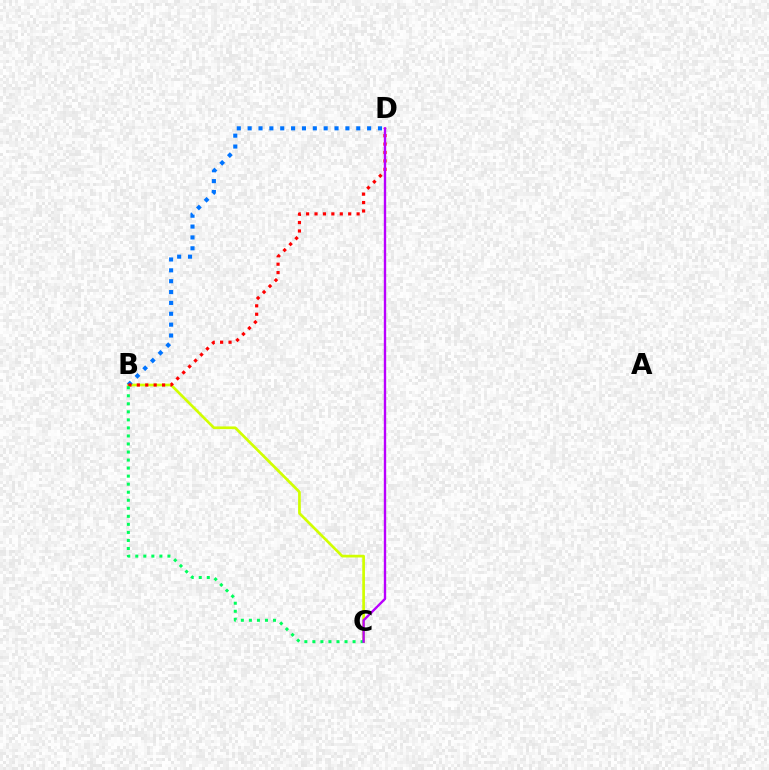{('B', 'C'): [{'color': '#d1ff00', 'line_style': 'solid', 'thickness': 1.94}, {'color': '#00ff5c', 'line_style': 'dotted', 'thickness': 2.18}], ('B', 'D'): [{'color': '#0074ff', 'line_style': 'dotted', 'thickness': 2.95}, {'color': '#ff0000', 'line_style': 'dotted', 'thickness': 2.29}], ('C', 'D'): [{'color': '#b900ff', 'line_style': 'solid', 'thickness': 1.71}]}